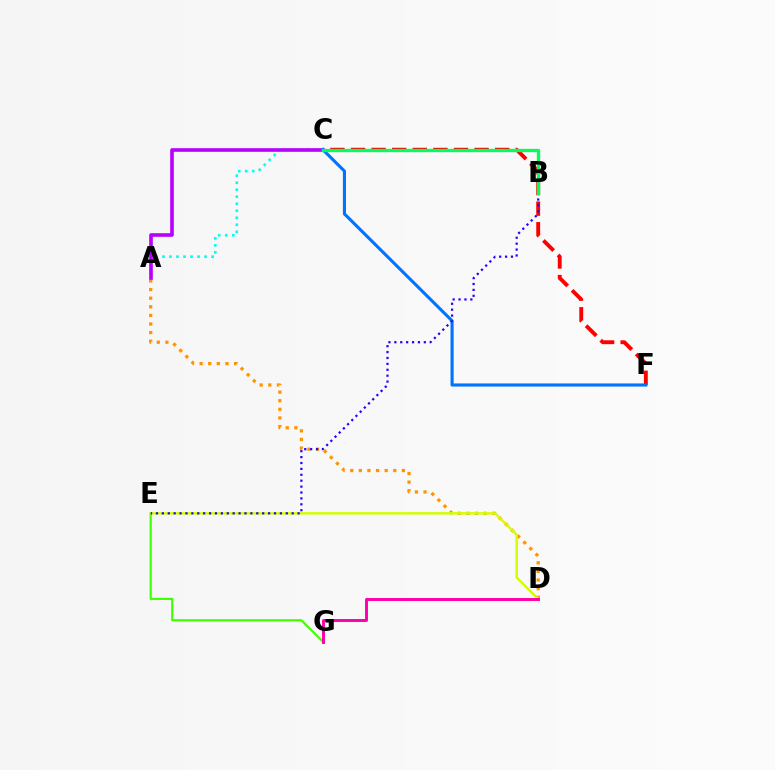{('E', 'G'): [{'color': '#3dff00', 'line_style': 'solid', 'thickness': 1.53}], ('A', 'C'): [{'color': '#00fff6', 'line_style': 'dotted', 'thickness': 1.91}, {'color': '#b900ff', 'line_style': 'solid', 'thickness': 2.61}], ('A', 'D'): [{'color': '#ff9400', 'line_style': 'dotted', 'thickness': 2.34}], ('C', 'F'): [{'color': '#ff0000', 'line_style': 'dashed', 'thickness': 2.8}, {'color': '#0074ff', 'line_style': 'solid', 'thickness': 2.24}], ('D', 'E'): [{'color': '#d1ff00', 'line_style': 'solid', 'thickness': 1.76}], ('D', 'G'): [{'color': '#ff00ac', 'line_style': 'solid', 'thickness': 2.12}], ('B', 'E'): [{'color': '#2500ff', 'line_style': 'dotted', 'thickness': 1.6}], ('B', 'C'): [{'color': '#00ff5c', 'line_style': 'solid', 'thickness': 2.39}]}